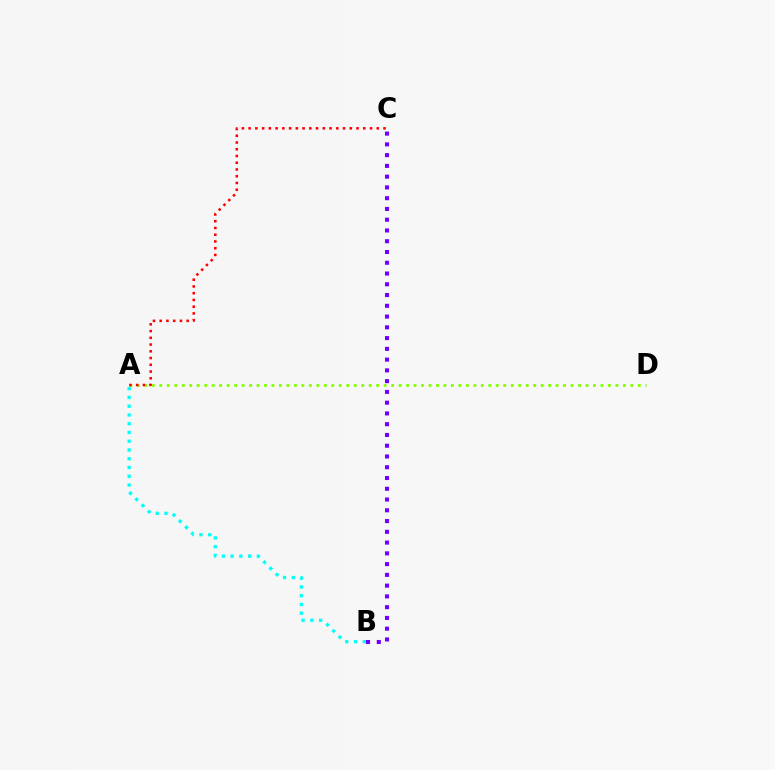{('A', 'B'): [{'color': '#00fff6', 'line_style': 'dotted', 'thickness': 2.38}], ('A', 'D'): [{'color': '#84ff00', 'line_style': 'dotted', 'thickness': 2.03}], ('A', 'C'): [{'color': '#ff0000', 'line_style': 'dotted', 'thickness': 1.83}], ('B', 'C'): [{'color': '#7200ff', 'line_style': 'dotted', 'thickness': 2.92}]}